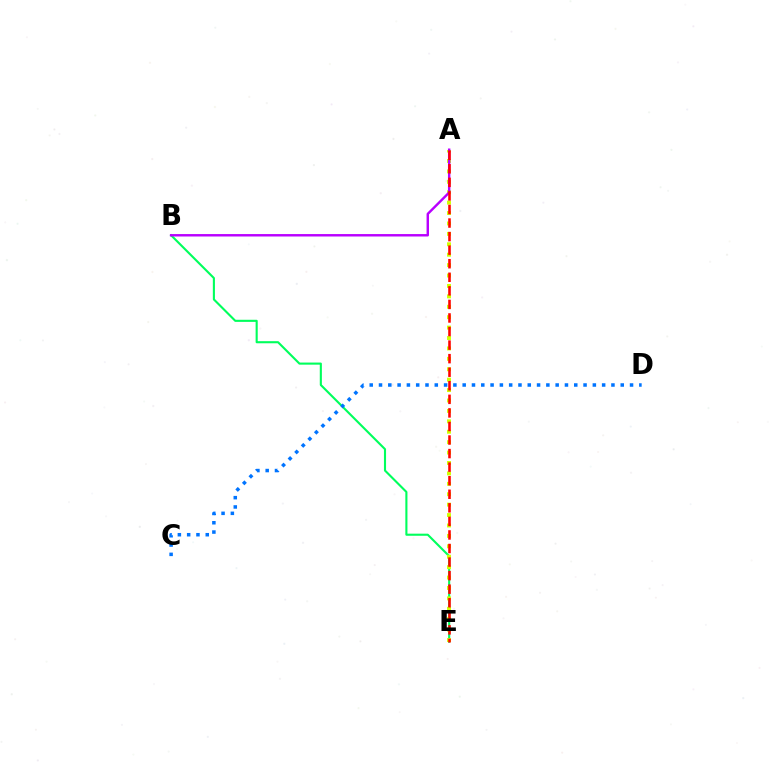{('B', 'E'): [{'color': '#00ff5c', 'line_style': 'solid', 'thickness': 1.52}], ('A', 'E'): [{'color': '#d1ff00', 'line_style': 'dotted', 'thickness': 2.83}, {'color': '#ff0000', 'line_style': 'dashed', 'thickness': 1.84}], ('A', 'B'): [{'color': '#b900ff', 'line_style': 'solid', 'thickness': 1.75}], ('C', 'D'): [{'color': '#0074ff', 'line_style': 'dotted', 'thickness': 2.53}]}